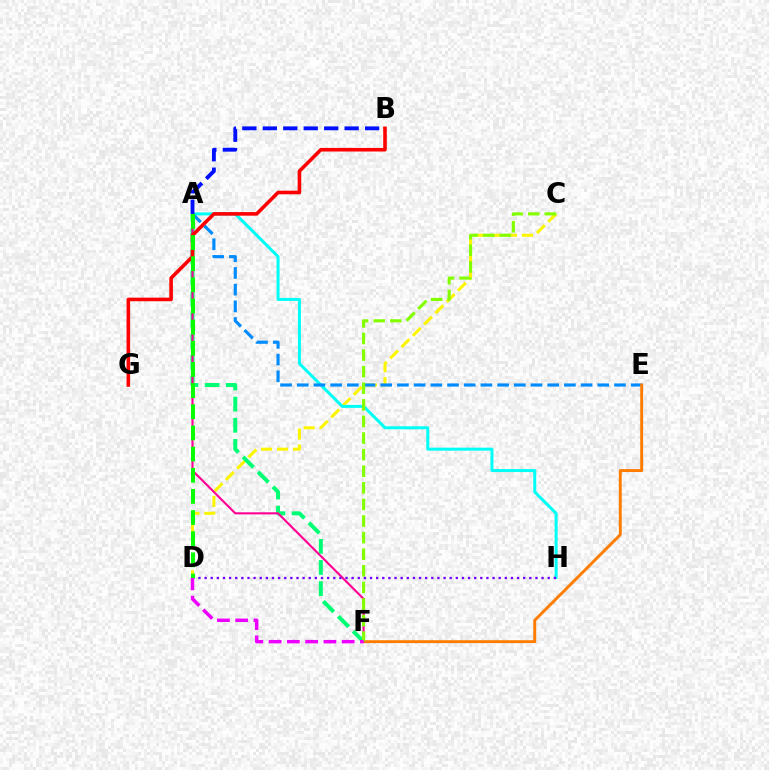{('C', 'D'): [{'color': '#fcf500', 'line_style': 'dashed', 'thickness': 2.17}], ('A', 'F'): [{'color': '#00ff74', 'line_style': 'dashed', 'thickness': 2.87}, {'color': '#ff0094', 'line_style': 'solid', 'thickness': 1.52}], ('A', 'H'): [{'color': '#00fff6', 'line_style': 'solid', 'thickness': 2.17}], ('A', 'E'): [{'color': '#008cff', 'line_style': 'dashed', 'thickness': 2.27}], ('E', 'F'): [{'color': '#ff7c00', 'line_style': 'solid', 'thickness': 2.09}], ('C', 'F'): [{'color': '#84ff00', 'line_style': 'dashed', 'thickness': 2.25}], ('D', 'H'): [{'color': '#7200ff', 'line_style': 'dotted', 'thickness': 1.66}], ('D', 'F'): [{'color': '#ee00ff', 'line_style': 'dashed', 'thickness': 2.48}], ('B', 'G'): [{'color': '#ff0000', 'line_style': 'solid', 'thickness': 2.58}], ('A', 'B'): [{'color': '#0010ff', 'line_style': 'dashed', 'thickness': 2.78}], ('A', 'D'): [{'color': '#08ff00', 'line_style': 'dashed', 'thickness': 2.87}]}